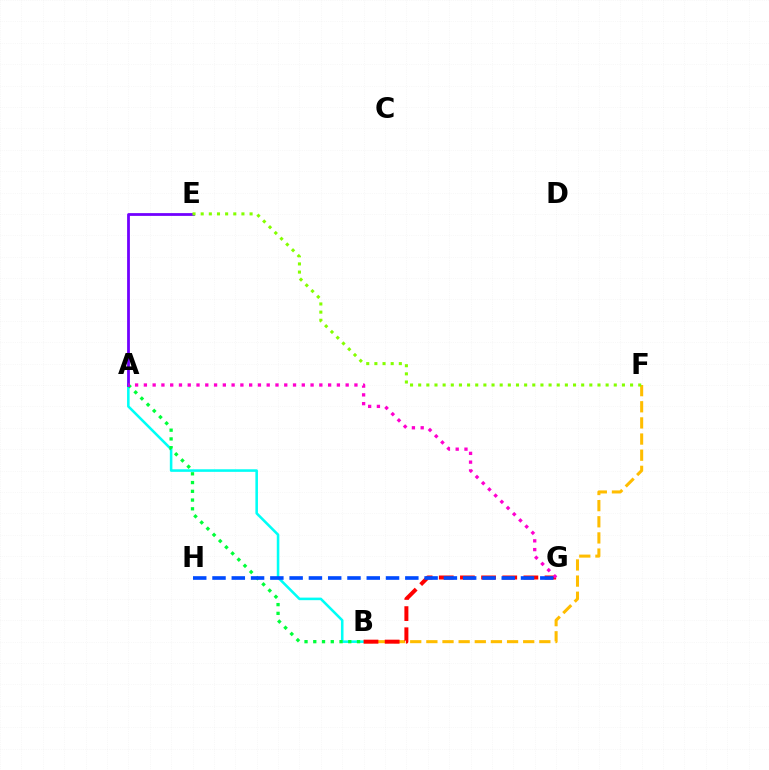{('B', 'F'): [{'color': '#ffbd00', 'line_style': 'dashed', 'thickness': 2.19}], ('A', 'B'): [{'color': '#00fff6', 'line_style': 'solid', 'thickness': 1.85}, {'color': '#00ff39', 'line_style': 'dotted', 'thickness': 2.38}], ('B', 'G'): [{'color': '#ff0000', 'line_style': 'dashed', 'thickness': 2.87}], ('A', 'E'): [{'color': '#7200ff', 'line_style': 'solid', 'thickness': 2.0}], ('A', 'G'): [{'color': '#ff00cf', 'line_style': 'dotted', 'thickness': 2.38}], ('E', 'F'): [{'color': '#84ff00', 'line_style': 'dotted', 'thickness': 2.21}], ('G', 'H'): [{'color': '#004bff', 'line_style': 'dashed', 'thickness': 2.62}]}